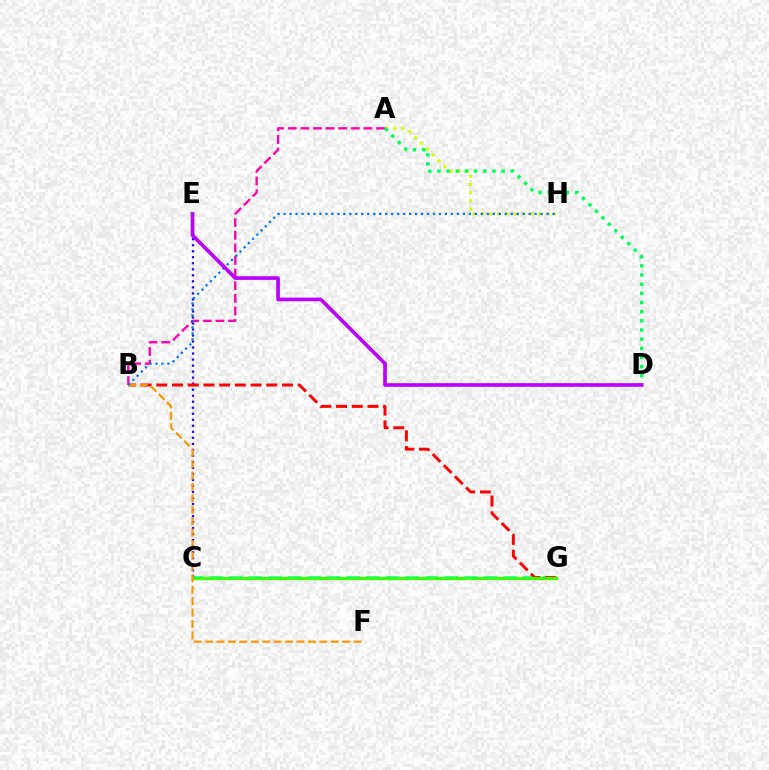{('C', 'G'): [{'color': '#00fff6', 'line_style': 'dashed', 'thickness': 2.66}, {'color': '#3dff00', 'line_style': 'solid', 'thickness': 2.4}], ('C', 'E'): [{'color': '#2500ff', 'line_style': 'dotted', 'thickness': 1.64}], ('B', 'G'): [{'color': '#ff0000', 'line_style': 'dashed', 'thickness': 2.14}], ('A', 'B'): [{'color': '#ff00ac', 'line_style': 'dashed', 'thickness': 1.71}], ('A', 'H'): [{'color': '#d1ff00', 'line_style': 'dotted', 'thickness': 2.23}], ('A', 'D'): [{'color': '#00ff5c', 'line_style': 'dotted', 'thickness': 2.49}], ('B', 'F'): [{'color': '#ff9400', 'line_style': 'dashed', 'thickness': 1.55}], ('B', 'H'): [{'color': '#0074ff', 'line_style': 'dotted', 'thickness': 1.62}], ('D', 'E'): [{'color': '#b900ff', 'line_style': 'solid', 'thickness': 2.63}]}